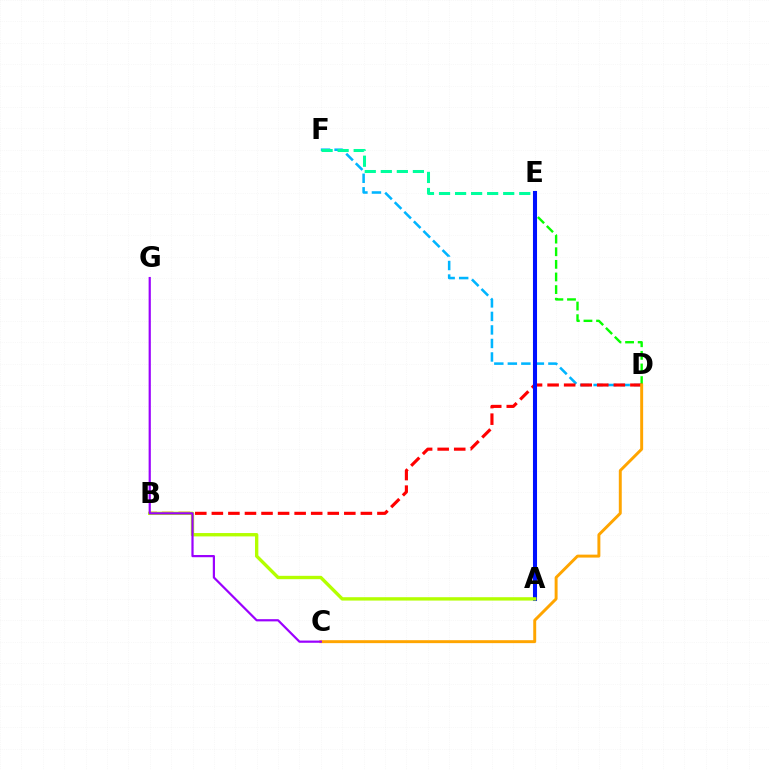{('A', 'E'): [{'color': '#ff00bd', 'line_style': 'dotted', 'thickness': 2.77}, {'color': '#0010ff', 'line_style': 'solid', 'thickness': 2.93}], ('D', 'F'): [{'color': '#00b5ff', 'line_style': 'dashed', 'thickness': 1.84}], ('D', 'E'): [{'color': '#08ff00', 'line_style': 'dashed', 'thickness': 1.71}], ('B', 'D'): [{'color': '#ff0000', 'line_style': 'dashed', 'thickness': 2.25}], ('E', 'F'): [{'color': '#00ff9d', 'line_style': 'dashed', 'thickness': 2.18}], ('A', 'B'): [{'color': '#b3ff00', 'line_style': 'solid', 'thickness': 2.42}], ('C', 'D'): [{'color': '#ffa500', 'line_style': 'solid', 'thickness': 2.12}], ('C', 'G'): [{'color': '#9b00ff', 'line_style': 'solid', 'thickness': 1.59}]}